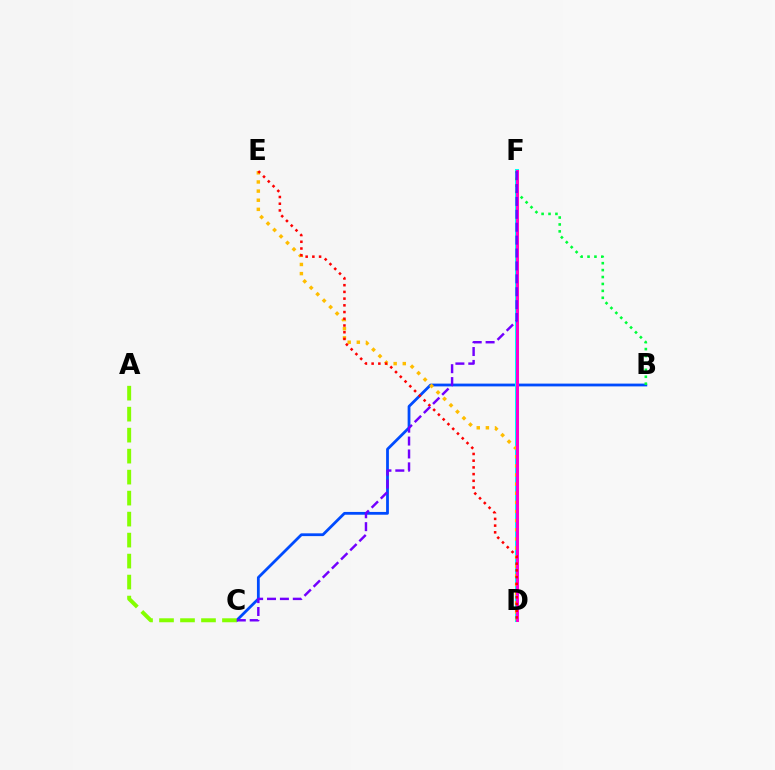{('B', 'C'): [{'color': '#004bff', 'line_style': 'solid', 'thickness': 2.01}], ('D', 'F'): [{'color': '#00fff6', 'line_style': 'solid', 'thickness': 2.91}, {'color': '#ff00cf', 'line_style': 'solid', 'thickness': 2.16}], ('A', 'C'): [{'color': '#84ff00', 'line_style': 'dashed', 'thickness': 2.85}], ('B', 'F'): [{'color': '#00ff39', 'line_style': 'dotted', 'thickness': 1.88}], ('D', 'E'): [{'color': '#ffbd00', 'line_style': 'dotted', 'thickness': 2.48}, {'color': '#ff0000', 'line_style': 'dotted', 'thickness': 1.83}], ('C', 'F'): [{'color': '#7200ff', 'line_style': 'dashed', 'thickness': 1.75}]}